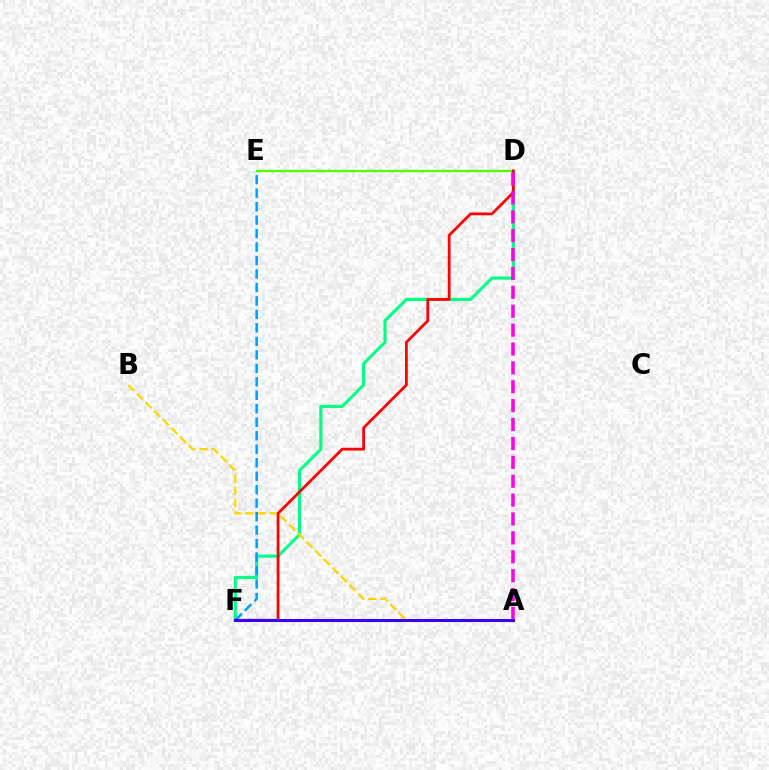{('D', 'F'): [{'color': '#00ff86', 'line_style': 'solid', 'thickness': 2.25}, {'color': '#ff0000', 'line_style': 'solid', 'thickness': 2.0}], ('D', 'E'): [{'color': '#4fff00', 'line_style': 'solid', 'thickness': 1.68}], ('A', 'B'): [{'color': '#ffd500', 'line_style': 'dashed', 'thickness': 1.66}], ('E', 'F'): [{'color': '#009eff', 'line_style': 'dashed', 'thickness': 1.83}], ('A', 'D'): [{'color': '#ff00ed', 'line_style': 'dashed', 'thickness': 2.57}], ('A', 'F'): [{'color': '#3700ff', 'line_style': 'solid', 'thickness': 2.18}]}